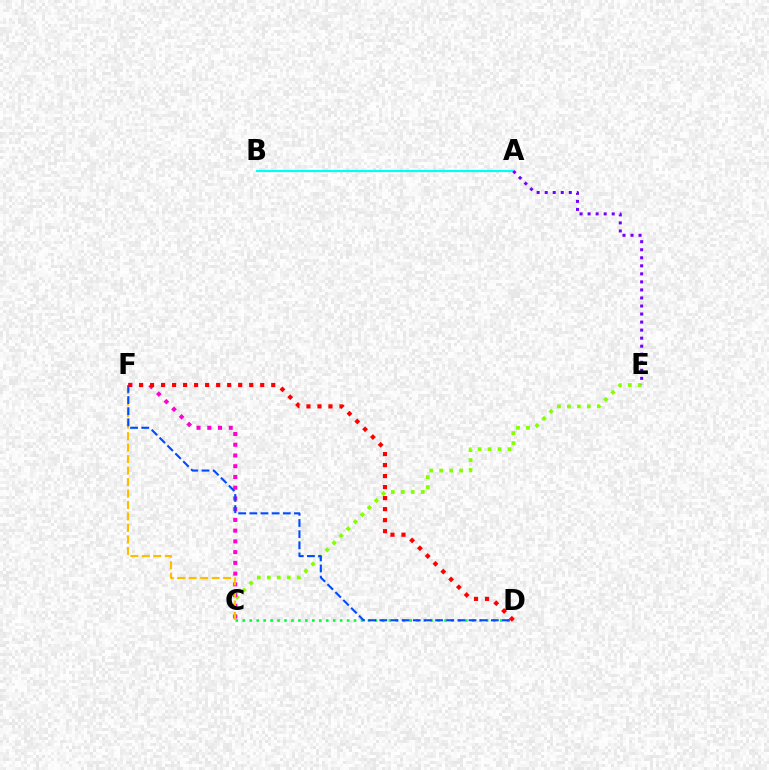{('C', 'E'): [{'color': '#84ff00', 'line_style': 'dotted', 'thickness': 2.71}], ('C', 'D'): [{'color': '#00ff39', 'line_style': 'dotted', 'thickness': 1.89}], ('C', 'F'): [{'color': '#ff00cf', 'line_style': 'dotted', 'thickness': 2.92}, {'color': '#ffbd00', 'line_style': 'dashed', 'thickness': 1.56}], ('A', 'B'): [{'color': '#00fff6', 'line_style': 'solid', 'thickness': 1.58}], ('D', 'F'): [{'color': '#004bff', 'line_style': 'dashed', 'thickness': 1.51}, {'color': '#ff0000', 'line_style': 'dotted', 'thickness': 2.99}], ('A', 'E'): [{'color': '#7200ff', 'line_style': 'dotted', 'thickness': 2.18}]}